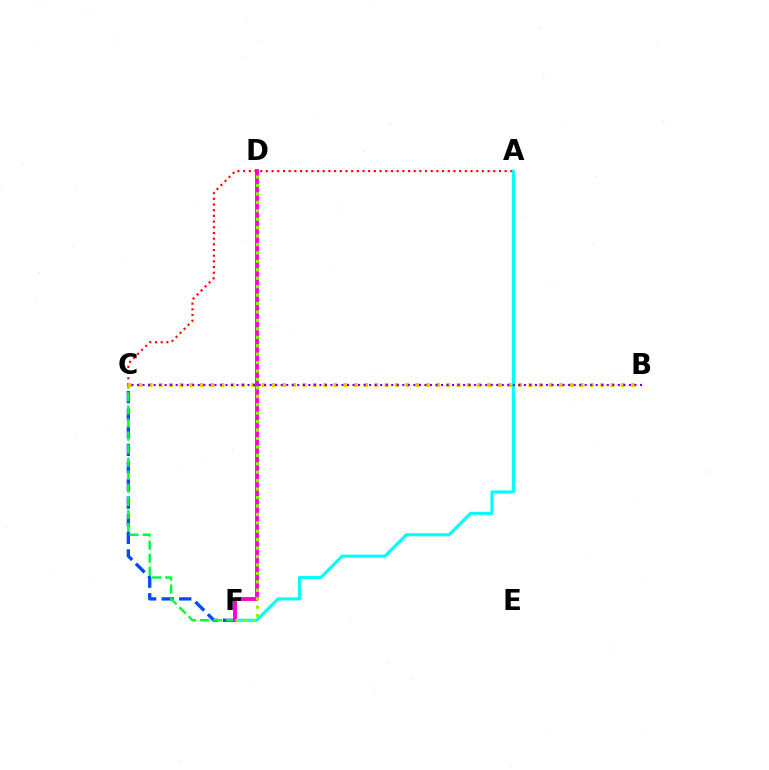{('C', 'F'): [{'color': '#004bff', 'line_style': 'dashed', 'thickness': 2.39}, {'color': '#00ff39', 'line_style': 'dashed', 'thickness': 1.77}], ('A', 'C'): [{'color': '#ff0000', 'line_style': 'dotted', 'thickness': 1.54}], ('A', 'F'): [{'color': '#00fff6', 'line_style': 'solid', 'thickness': 2.21}], ('D', 'F'): [{'color': '#ff00cf', 'line_style': 'solid', 'thickness': 2.79}, {'color': '#84ff00', 'line_style': 'dotted', 'thickness': 2.29}], ('B', 'C'): [{'color': '#ffbd00', 'line_style': 'dotted', 'thickness': 2.79}, {'color': '#7200ff', 'line_style': 'dotted', 'thickness': 1.5}]}